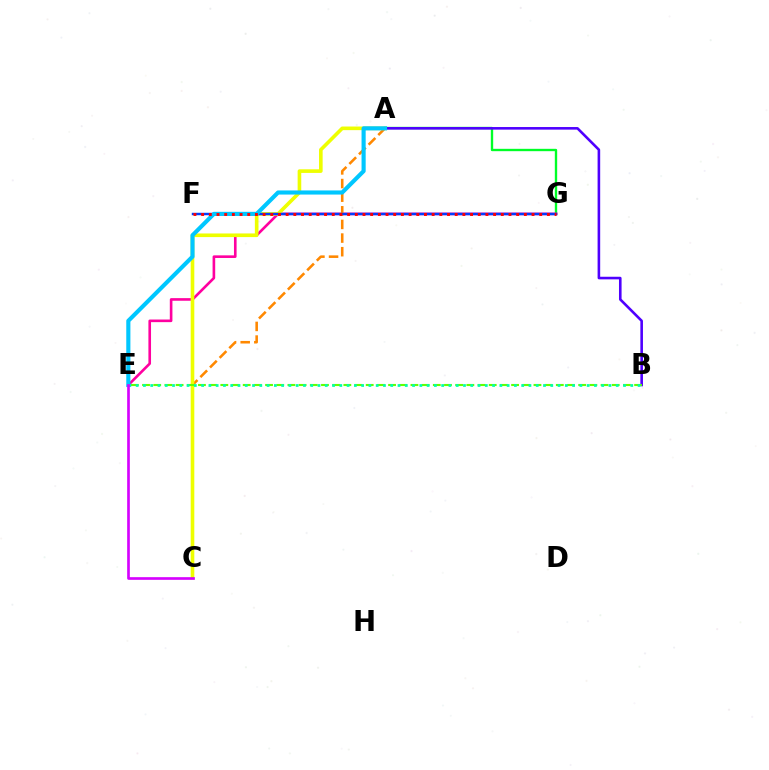{('A', 'G'): [{'color': '#00ff27', 'line_style': 'solid', 'thickness': 1.7}], ('E', 'G'): [{'color': '#ff00a0', 'line_style': 'solid', 'thickness': 1.89}], ('A', 'C'): [{'color': '#ff8800', 'line_style': 'dashed', 'thickness': 1.85}, {'color': '#eeff00', 'line_style': 'solid', 'thickness': 2.61}], ('A', 'B'): [{'color': '#4f00ff', 'line_style': 'solid', 'thickness': 1.87}], ('B', 'E'): [{'color': '#66ff00', 'line_style': 'dashed', 'thickness': 1.52}, {'color': '#00ffaf', 'line_style': 'dotted', 'thickness': 1.98}], ('F', 'G'): [{'color': '#003fff', 'line_style': 'solid', 'thickness': 1.77}, {'color': '#ff0000', 'line_style': 'dotted', 'thickness': 2.09}], ('A', 'E'): [{'color': '#00c7ff', 'line_style': 'solid', 'thickness': 2.97}], ('C', 'E'): [{'color': '#d600ff', 'line_style': 'solid', 'thickness': 1.92}]}